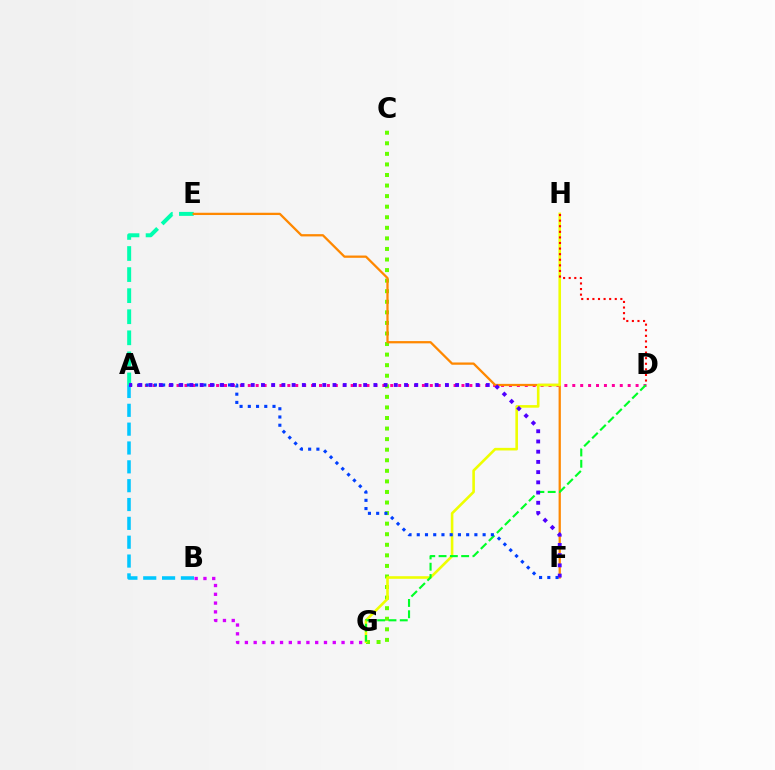{('B', 'G'): [{'color': '#d600ff', 'line_style': 'dotted', 'thickness': 2.39}], ('A', 'B'): [{'color': '#00c7ff', 'line_style': 'dashed', 'thickness': 2.56}], ('A', 'D'): [{'color': '#ff00a0', 'line_style': 'dotted', 'thickness': 2.15}], ('A', 'E'): [{'color': '#00ffaf', 'line_style': 'dashed', 'thickness': 2.86}], ('C', 'G'): [{'color': '#66ff00', 'line_style': 'dotted', 'thickness': 2.87}], ('E', 'F'): [{'color': '#ff8800', 'line_style': 'solid', 'thickness': 1.64}], ('G', 'H'): [{'color': '#eeff00', 'line_style': 'solid', 'thickness': 1.87}], ('D', 'H'): [{'color': '#ff0000', 'line_style': 'dotted', 'thickness': 1.52}], ('D', 'G'): [{'color': '#00ff27', 'line_style': 'dashed', 'thickness': 1.53}], ('A', 'F'): [{'color': '#003fff', 'line_style': 'dotted', 'thickness': 2.24}, {'color': '#4f00ff', 'line_style': 'dotted', 'thickness': 2.78}]}